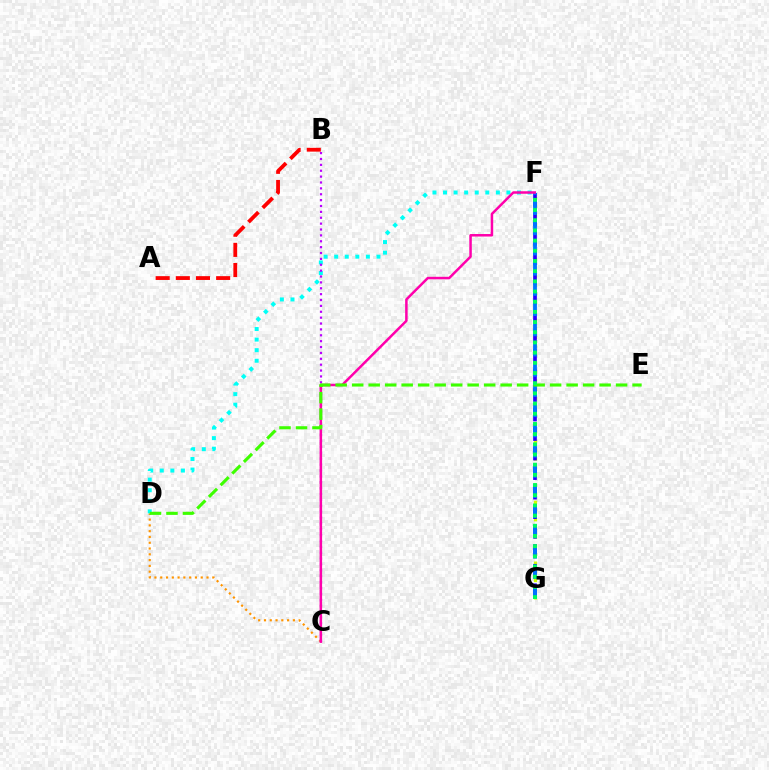{('A', 'B'): [{'color': '#ff0000', 'line_style': 'dashed', 'thickness': 2.74}], ('C', 'D'): [{'color': '#ff9400', 'line_style': 'dotted', 'thickness': 1.57}], ('F', 'G'): [{'color': '#d1ff00', 'line_style': 'dotted', 'thickness': 2.36}, {'color': '#2500ff', 'line_style': 'dashed', 'thickness': 2.65}, {'color': '#0074ff', 'line_style': 'dashed', 'thickness': 2.75}, {'color': '#00ff5c', 'line_style': 'dotted', 'thickness': 2.77}], ('D', 'F'): [{'color': '#00fff6', 'line_style': 'dotted', 'thickness': 2.87}], ('B', 'C'): [{'color': '#b900ff', 'line_style': 'dotted', 'thickness': 1.6}], ('C', 'F'): [{'color': '#ff00ac', 'line_style': 'solid', 'thickness': 1.8}], ('D', 'E'): [{'color': '#3dff00', 'line_style': 'dashed', 'thickness': 2.24}]}